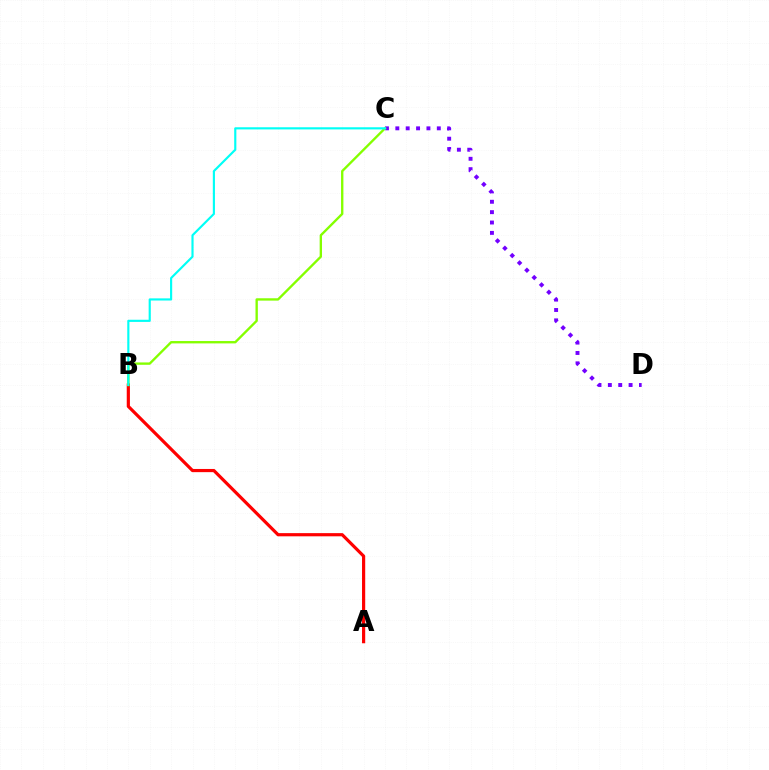{('A', 'B'): [{'color': '#ff0000', 'line_style': 'solid', 'thickness': 2.29}], ('C', 'D'): [{'color': '#7200ff', 'line_style': 'dotted', 'thickness': 2.82}], ('B', 'C'): [{'color': '#84ff00', 'line_style': 'solid', 'thickness': 1.7}, {'color': '#00fff6', 'line_style': 'solid', 'thickness': 1.55}]}